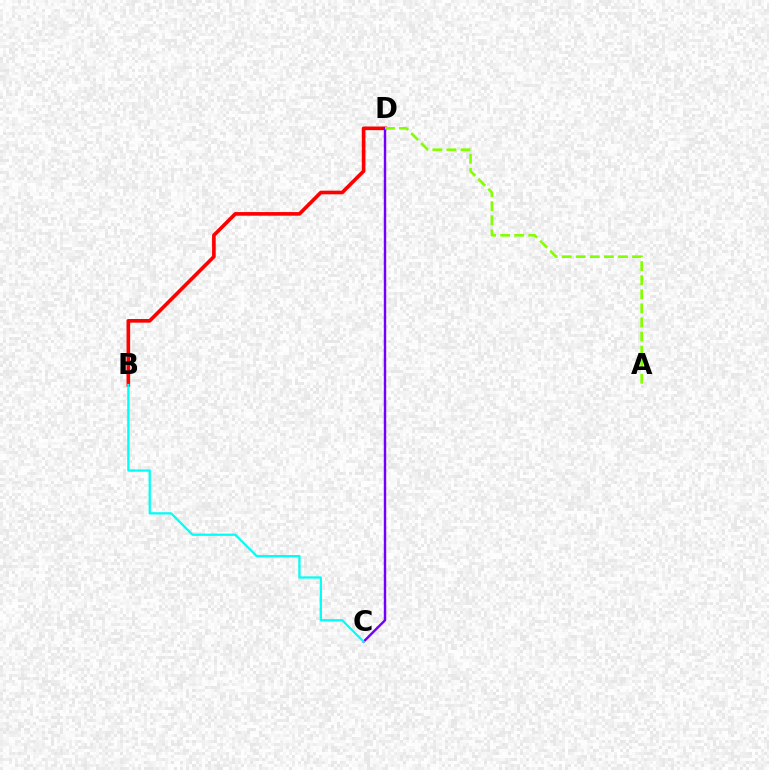{('B', 'D'): [{'color': '#ff0000', 'line_style': 'solid', 'thickness': 2.62}], ('C', 'D'): [{'color': '#7200ff', 'line_style': 'solid', 'thickness': 1.74}], ('A', 'D'): [{'color': '#84ff00', 'line_style': 'dashed', 'thickness': 1.91}], ('B', 'C'): [{'color': '#00fff6', 'line_style': 'solid', 'thickness': 1.63}]}